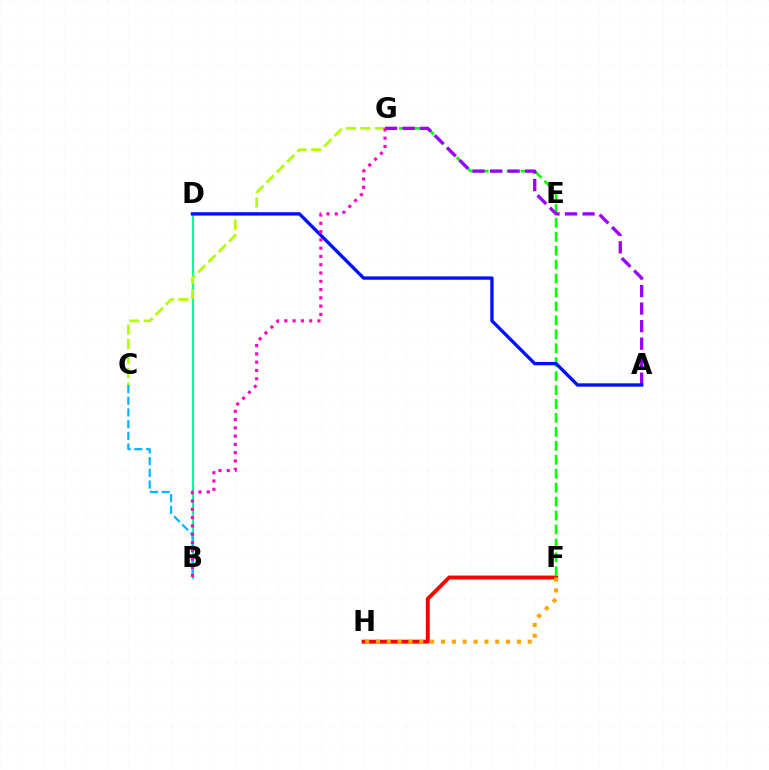{('B', 'D'): [{'color': '#00ff9d', 'line_style': 'solid', 'thickness': 1.57}], ('F', 'H'): [{'color': '#ff0000', 'line_style': 'solid', 'thickness': 2.81}, {'color': '#ffa500', 'line_style': 'dotted', 'thickness': 2.95}], ('C', 'G'): [{'color': '#b3ff00', 'line_style': 'dashed', 'thickness': 1.97}], ('F', 'G'): [{'color': '#08ff00', 'line_style': 'dashed', 'thickness': 1.89}], ('A', 'G'): [{'color': '#9b00ff', 'line_style': 'dashed', 'thickness': 2.38}], ('B', 'C'): [{'color': '#00b5ff', 'line_style': 'dashed', 'thickness': 1.59}], ('A', 'D'): [{'color': '#0010ff', 'line_style': 'solid', 'thickness': 2.41}], ('B', 'G'): [{'color': '#ff00bd', 'line_style': 'dotted', 'thickness': 2.25}]}